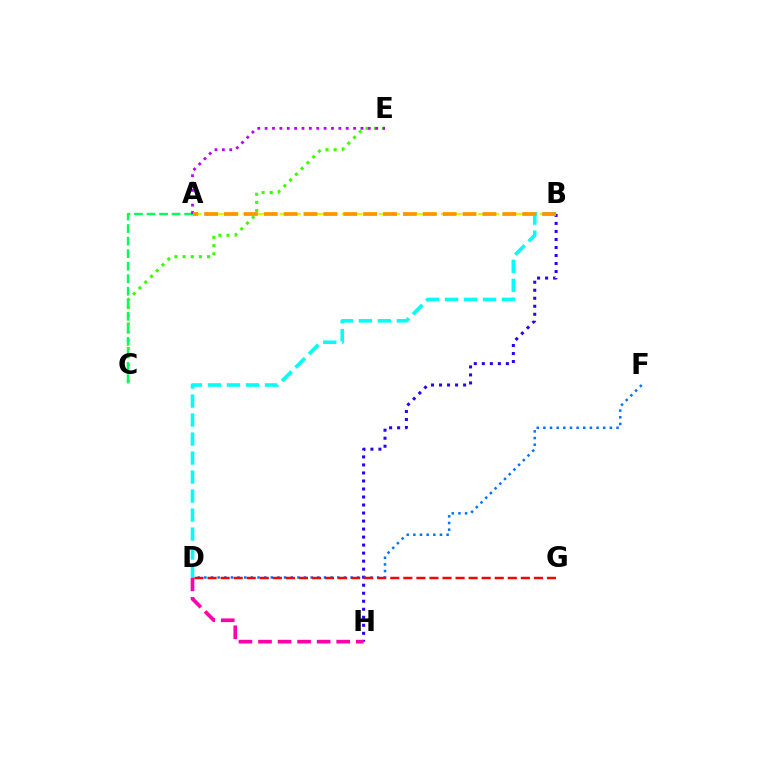{('C', 'E'): [{'color': '#3dff00', 'line_style': 'dotted', 'thickness': 2.22}], ('B', 'H'): [{'color': '#2500ff', 'line_style': 'dotted', 'thickness': 2.18}], ('A', 'B'): [{'color': '#d1ff00', 'line_style': 'dashed', 'thickness': 1.68}, {'color': '#ff9400', 'line_style': 'dashed', 'thickness': 2.7}], ('A', 'C'): [{'color': '#00ff5c', 'line_style': 'dashed', 'thickness': 1.7}], ('D', 'F'): [{'color': '#0074ff', 'line_style': 'dotted', 'thickness': 1.81}], ('A', 'E'): [{'color': '#b900ff', 'line_style': 'dotted', 'thickness': 2.0}], ('D', 'H'): [{'color': '#ff00ac', 'line_style': 'dashed', 'thickness': 2.66}], ('B', 'D'): [{'color': '#00fff6', 'line_style': 'dashed', 'thickness': 2.58}], ('D', 'G'): [{'color': '#ff0000', 'line_style': 'dashed', 'thickness': 1.77}]}